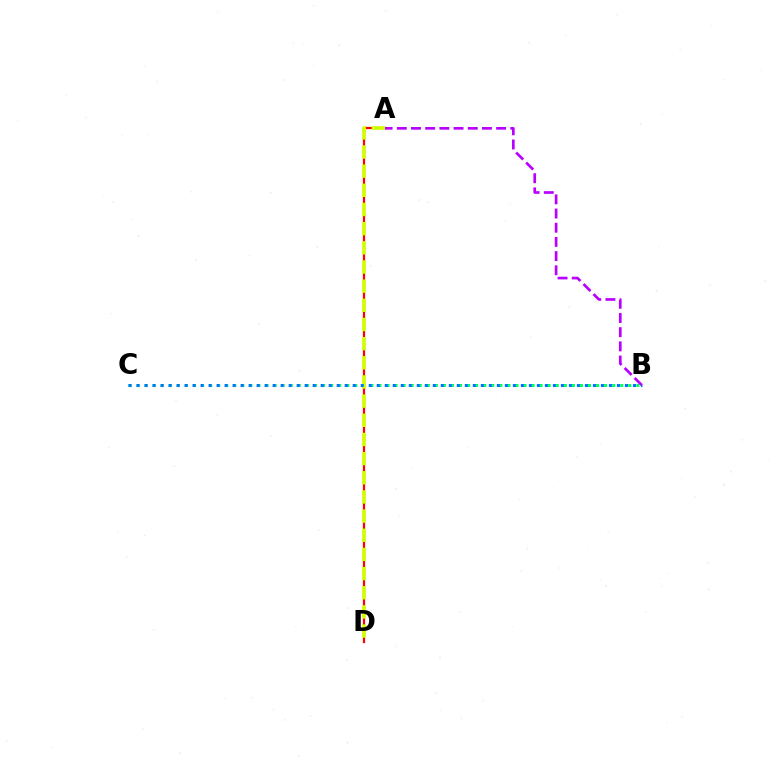{('A', 'D'): [{'color': '#ff0000', 'line_style': 'solid', 'thickness': 1.6}, {'color': '#d1ff00', 'line_style': 'dashed', 'thickness': 2.6}], ('B', 'C'): [{'color': '#00ff5c', 'line_style': 'dotted', 'thickness': 2.19}, {'color': '#0074ff', 'line_style': 'dotted', 'thickness': 2.18}], ('A', 'B'): [{'color': '#b900ff', 'line_style': 'dashed', 'thickness': 1.93}]}